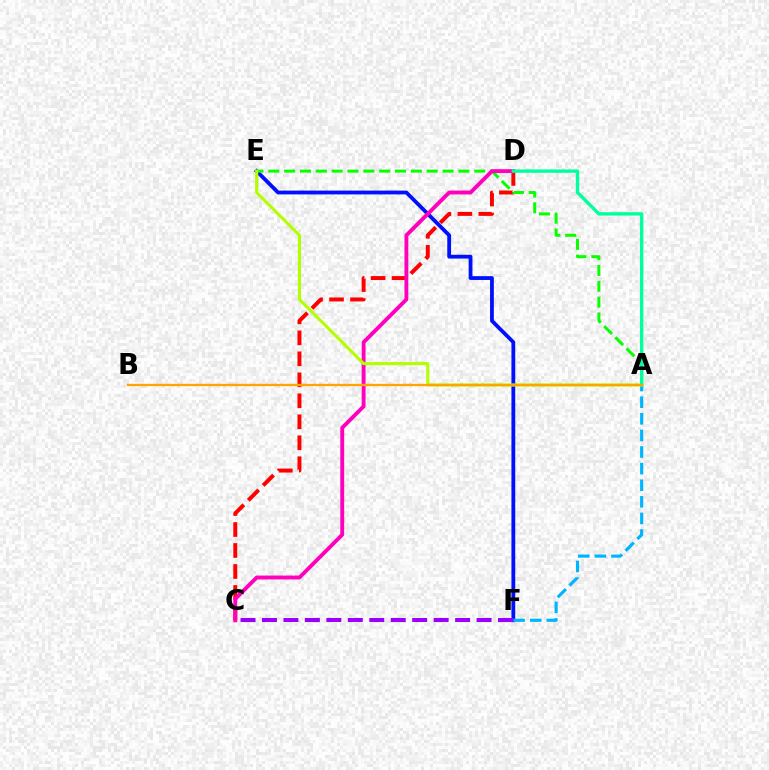{('E', 'F'): [{'color': '#0010ff', 'line_style': 'solid', 'thickness': 2.74}], ('A', 'F'): [{'color': '#00b5ff', 'line_style': 'dashed', 'thickness': 2.26}], ('C', 'D'): [{'color': '#ff0000', 'line_style': 'dashed', 'thickness': 2.85}, {'color': '#ff00bd', 'line_style': 'solid', 'thickness': 2.79}], ('A', 'E'): [{'color': '#08ff00', 'line_style': 'dashed', 'thickness': 2.15}, {'color': '#b3ff00', 'line_style': 'solid', 'thickness': 2.23}], ('A', 'D'): [{'color': '#00ff9d', 'line_style': 'solid', 'thickness': 2.43}], ('C', 'F'): [{'color': '#9b00ff', 'line_style': 'dashed', 'thickness': 2.92}], ('A', 'B'): [{'color': '#ffa500', 'line_style': 'solid', 'thickness': 1.67}]}